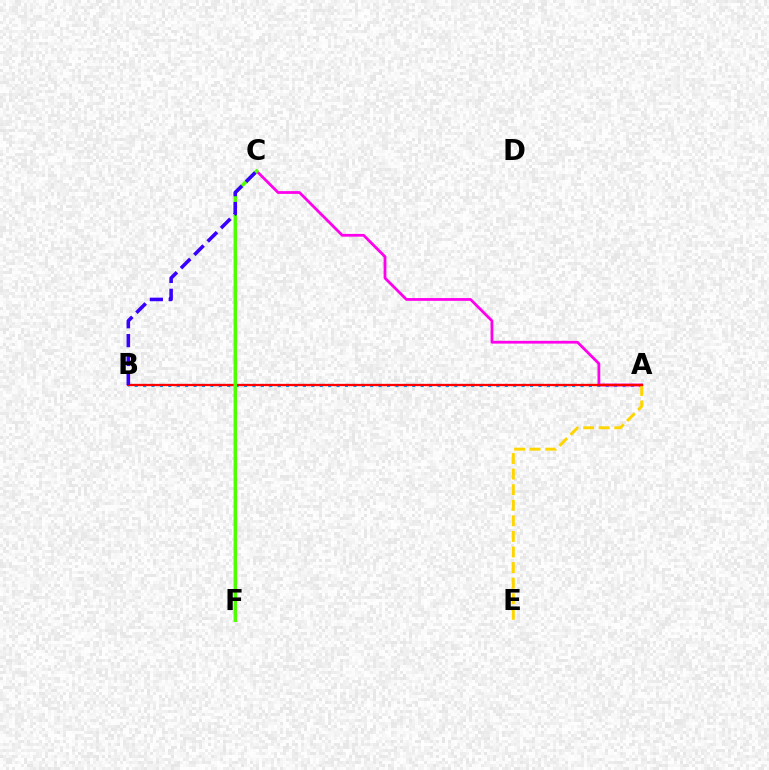{('A', 'B'): [{'color': '#009eff', 'line_style': 'dotted', 'thickness': 2.29}, {'color': '#ff0000', 'line_style': 'solid', 'thickness': 1.65}], ('A', 'C'): [{'color': '#ff00ed', 'line_style': 'solid', 'thickness': 2.0}], ('A', 'E'): [{'color': '#ffd500', 'line_style': 'dashed', 'thickness': 2.12}], ('C', 'F'): [{'color': '#00ff86', 'line_style': 'dotted', 'thickness': 1.51}, {'color': '#4fff00', 'line_style': 'solid', 'thickness': 2.45}], ('B', 'C'): [{'color': '#3700ff', 'line_style': 'dashed', 'thickness': 2.57}]}